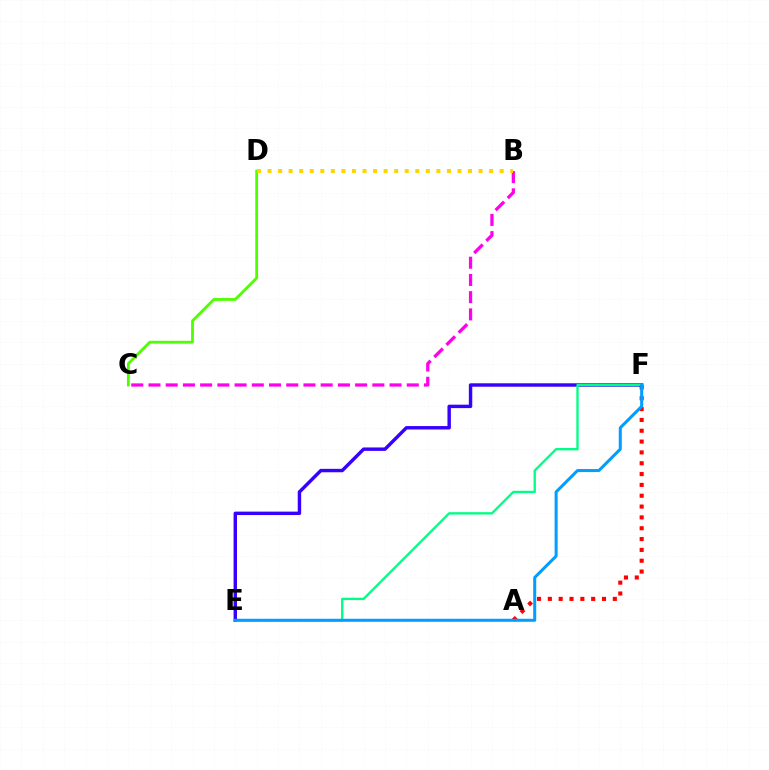{('E', 'F'): [{'color': '#3700ff', 'line_style': 'solid', 'thickness': 2.46}, {'color': '#00ff86', 'line_style': 'solid', 'thickness': 1.69}, {'color': '#009eff', 'line_style': 'solid', 'thickness': 2.18}], ('C', 'D'): [{'color': '#4fff00', 'line_style': 'solid', 'thickness': 2.03}], ('B', 'C'): [{'color': '#ff00ed', 'line_style': 'dashed', 'thickness': 2.34}], ('A', 'F'): [{'color': '#ff0000', 'line_style': 'dotted', 'thickness': 2.94}], ('B', 'D'): [{'color': '#ffd500', 'line_style': 'dotted', 'thickness': 2.87}]}